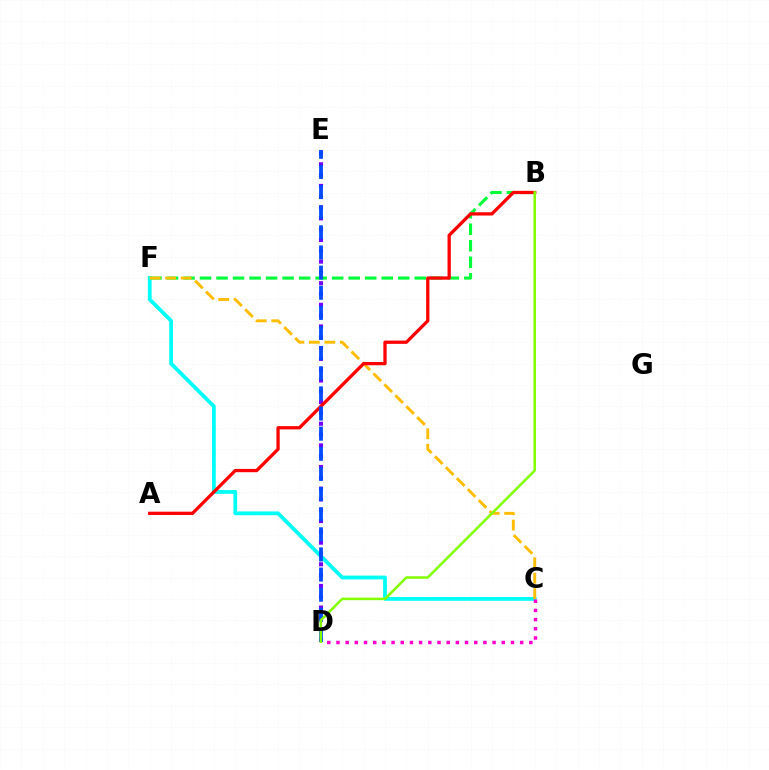{('C', 'F'): [{'color': '#00fff6', 'line_style': 'solid', 'thickness': 2.73}, {'color': '#ffbd00', 'line_style': 'dashed', 'thickness': 2.1}], ('B', 'F'): [{'color': '#00ff39', 'line_style': 'dashed', 'thickness': 2.24}], ('D', 'E'): [{'color': '#7200ff', 'line_style': 'dotted', 'thickness': 2.94}, {'color': '#004bff', 'line_style': 'dashed', 'thickness': 2.73}], ('C', 'D'): [{'color': '#ff00cf', 'line_style': 'dotted', 'thickness': 2.5}], ('A', 'B'): [{'color': '#ff0000', 'line_style': 'solid', 'thickness': 2.36}], ('B', 'D'): [{'color': '#84ff00', 'line_style': 'solid', 'thickness': 1.83}]}